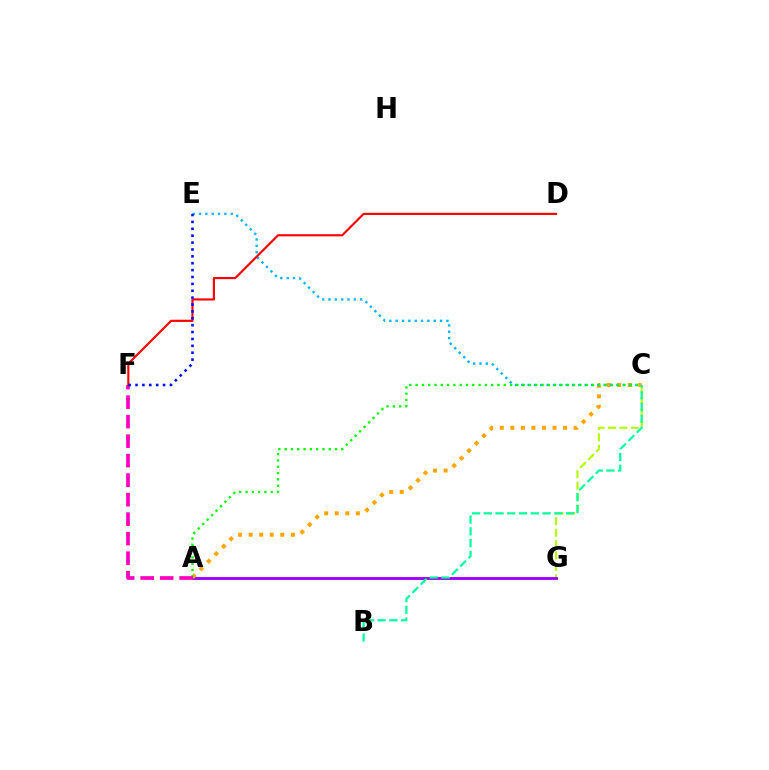{('C', 'G'): [{'color': '#b3ff00', 'line_style': 'dashed', 'thickness': 1.55}], ('A', 'G'): [{'color': '#9b00ff', 'line_style': 'solid', 'thickness': 2.07}], ('A', 'C'): [{'color': '#ffa500', 'line_style': 'dotted', 'thickness': 2.87}, {'color': '#08ff00', 'line_style': 'dotted', 'thickness': 1.71}], ('B', 'C'): [{'color': '#00ff9d', 'line_style': 'dashed', 'thickness': 1.6}], ('C', 'E'): [{'color': '#00b5ff', 'line_style': 'dotted', 'thickness': 1.72}], ('A', 'F'): [{'color': '#ff00bd', 'line_style': 'dashed', 'thickness': 2.65}], ('D', 'F'): [{'color': '#ff0000', 'line_style': 'solid', 'thickness': 1.55}], ('E', 'F'): [{'color': '#0010ff', 'line_style': 'dotted', 'thickness': 1.87}]}